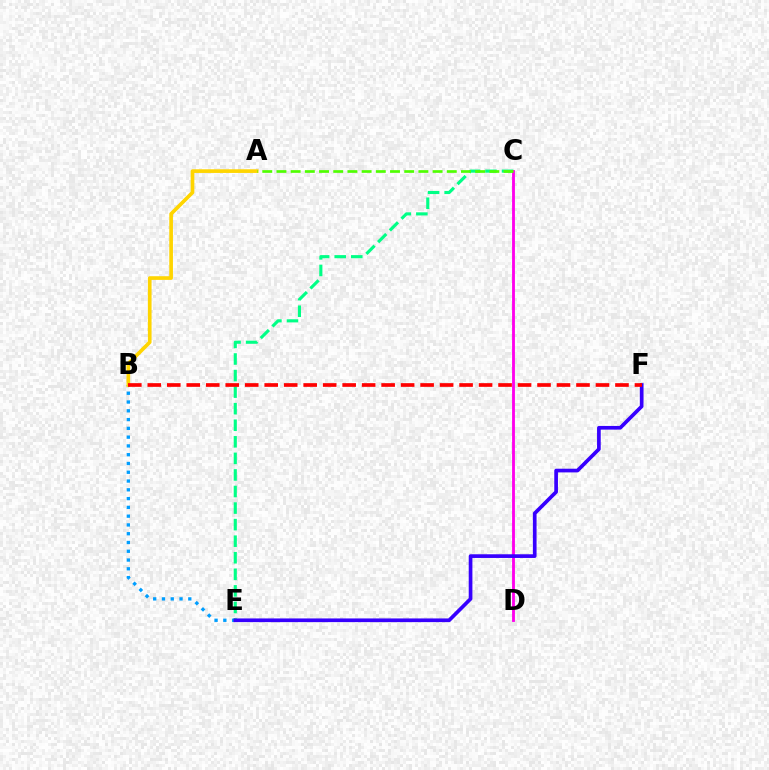{('B', 'E'): [{'color': '#009eff', 'line_style': 'dotted', 'thickness': 2.39}], ('C', 'E'): [{'color': '#00ff86', 'line_style': 'dashed', 'thickness': 2.25}], ('C', 'D'): [{'color': '#ff00ed', 'line_style': 'solid', 'thickness': 2.05}], ('E', 'F'): [{'color': '#3700ff', 'line_style': 'solid', 'thickness': 2.65}], ('A', 'B'): [{'color': '#ffd500', 'line_style': 'solid', 'thickness': 2.64}], ('B', 'F'): [{'color': '#ff0000', 'line_style': 'dashed', 'thickness': 2.65}], ('A', 'C'): [{'color': '#4fff00', 'line_style': 'dashed', 'thickness': 1.93}]}